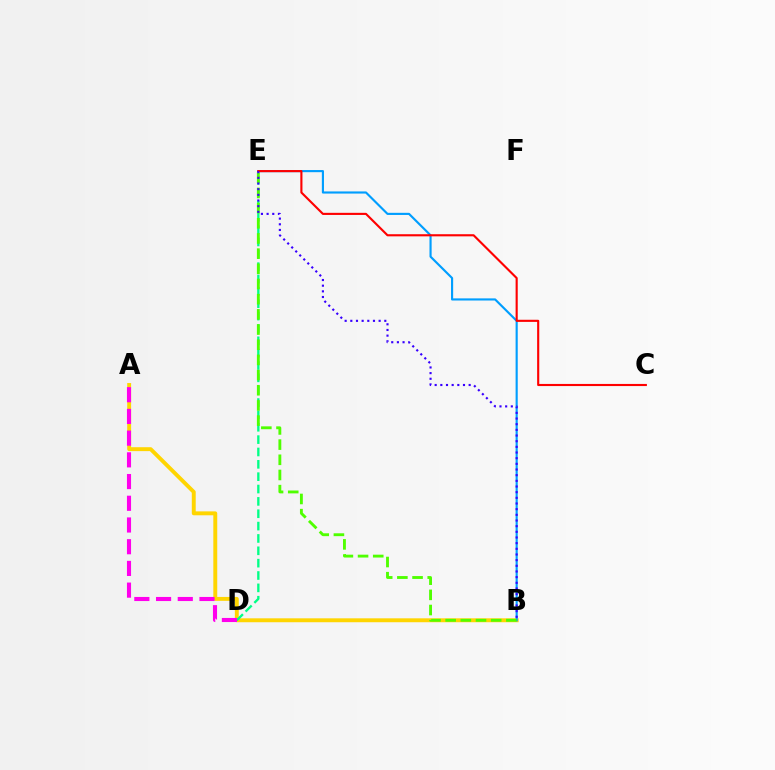{('A', 'B'): [{'color': '#ffd500', 'line_style': 'solid', 'thickness': 2.82}], ('D', 'E'): [{'color': '#00ff86', 'line_style': 'dashed', 'thickness': 1.68}], ('B', 'E'): [{'color': '#009eff', 'line_style': 'solid', 'thickness': 1.54}, {'color': '#4fff00', 'line_style': 'dashed', 'thickness': 2.06}, {'color': '#3700ff', 'line_style': 'dotted', 'thickness': 1.54}], ('C', 'E'): [{'color': '#ff0000', 'line_style': 'solid', 'thickness': 1.53}], ('A', 'D'): [{'color': '#ff00ed', 'line_style': 'dashed', 'thickness': 2.95}]}